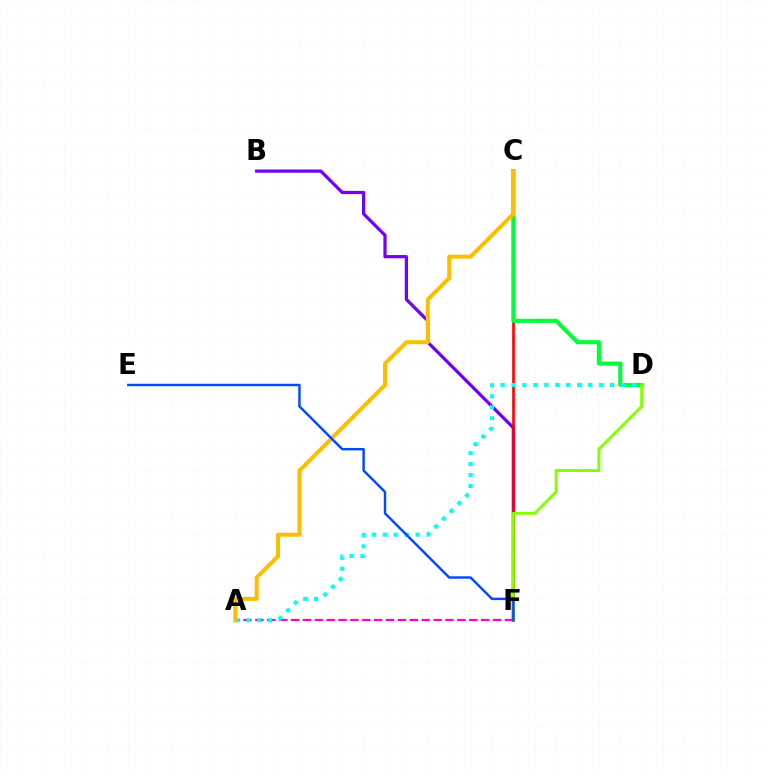{('A', 'F'): [{'color': '#ff00cf', 'line_style': 'dashed', 'thickness': 1.61}], ('B', 'F'): [{'color': '#7200ff', 'line_style': 'solid', 'thickness': 2.32}], ('C', 'F'): [{'color': '#ff0000', 'line_style': 'solid', 'thickness': 1.9}], ('C', 'D'): [{'color': '#00ff39', 'line_style': 'solid', 'thickness': 2.95}], ('D', 'F'): [{'color': '#84ff00', 'line_style': 'solid', 'thickness': 2.11}], ('A', 'D'): [{'color': '#00fff6', 'line_style': 'dotted', 'thickness': 2.97}], ('A', 'C'): [{'color': '#ffbd00', 'line_style': 'solid', 'thickness': 2.88}], ('E', 'F'): [{'color': '#004bff', 'line_style': 'solid', 'thickness': 1.76}]}